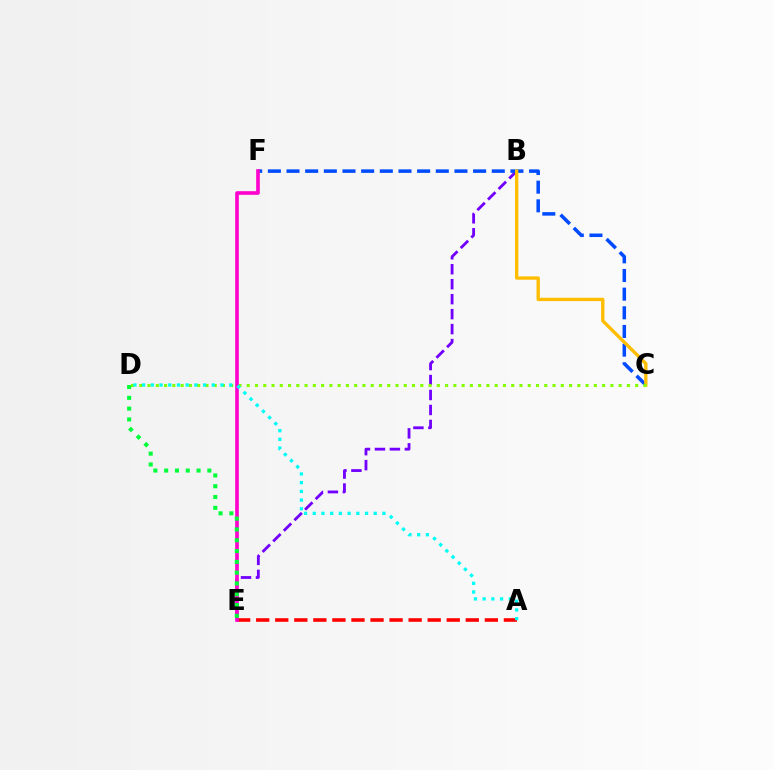{('B', 'E'): [{'color': '#7200ff', 'line_style': 'dashed', 'thickness': 2.03}], ('C', 'F'): [{'color': '#004bff', 'line_style': 'dashed', 'thickness': 2.53}], ('B', 'C'): [{'color': '#ffbd00', 'line_style': 'solid', 'thickness': 2.41}], ('C', 'D'): [{'color': '#84ff00', 'line_style': 'dotted', 'thickness': 2.25}], ('A', 'E'): [{'color': '#ff0000', 'line_style': 'dashed', 'thickness': 2.59}], ('E', 'F'): [{'color': '#ff00cf', 'line_style': 'solid', 'thickness': 2.62}], ('A', 'D'): [{'color': '#00fff6', 'line_style': 'dotted', 'thickness': 2.37}], ('D', 'E'): [{'color': '#00ff39', 'line_style': 'dotted', 'thickness': 2.93}]}